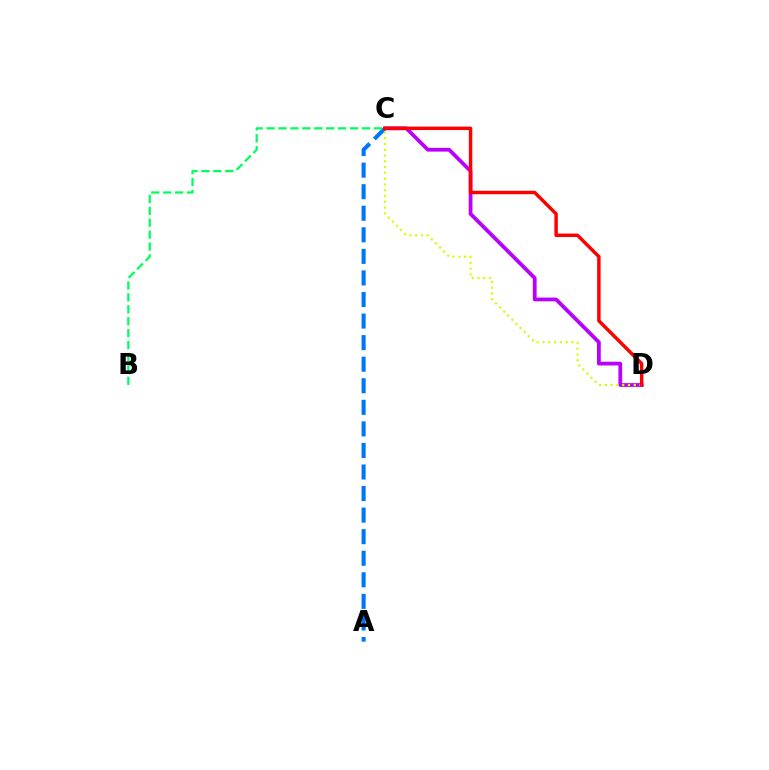{('A', 'C'): [{'color': '#0074ff', 'line_style': 'dashed', 'thickness': 2.93}], ('C', 'D'): [{'color': '#b900ff', 'line_style': 'solid', 'thickness': 2.71}, {'color': '#d1ff00', 'line_style': 'dotted', 'thickness': 1.57}, {'color': '#ff0000', 'line_style': 'solid', 'thickness': 2.48}], ('B', 'C'): [{'color': '#00ff5c', 'line_style': 'dashed', 'thickness': 1.62}]}